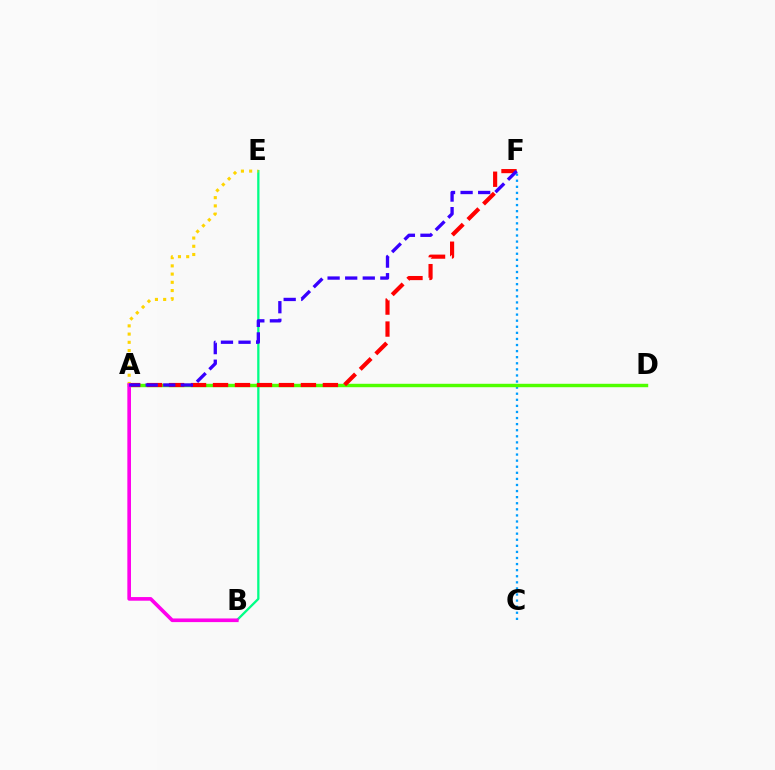{('B', 'E'): [{'color': '#00ff86', 'line_style': 'solid', 'thickness': 1.65}], ('C', 'F'): [{'color': '#009eff', 'line_style': 'dotted', 'thickness': 1.65}], ('A', 'D'): [{'color': '#4fff00', 'line_style': 'solid', 'thickness': 2.47}], ('A', 'F'): [{'color': '#ff0000', 'line_style': 'dashed', 'thickness': 2.99}, {'color': '#3700ff', 'line_style': 'dashed', 'thickness': 2.39}], ('A', 'E'): [{'color': '#ffd500', 'line_style': 'dotted', 'thickness': 2.23}], ('A', 'B'): [{'color': '#ff00ed', 'line_style': 'solid', 'thickness': 2.62}]}